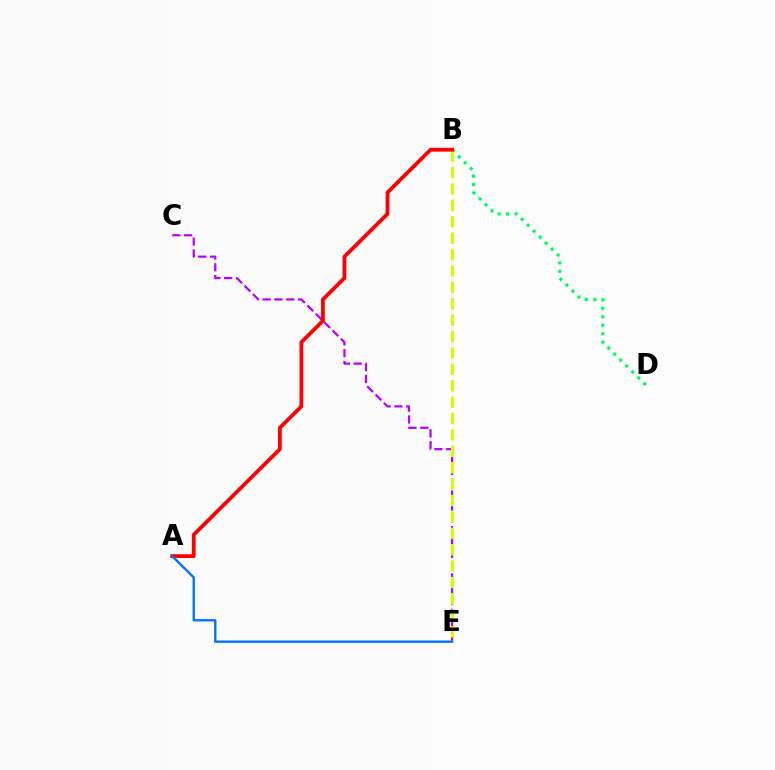{('B', 'D'): [{'color': '#00ff5c', 'line_style': 'dotted', 'thickness': 2.29}], ('C', 'E'): [{'color': '#b900ff', 'line_style': 'dashed', 'thickness': 1.61}], ('B', 'E'): [{'color': '#d1ff00', 'line_style': 'dashed', 'thickness': 2.23}], ('A', 'B'): [{'color': '#ff0000', 'line_style': 'solid', 'thickness': 2.73}], ('A', 'E'): [{'color': '#0074ff', 'line_style': 'solid', 'thickness': 1.7}]}